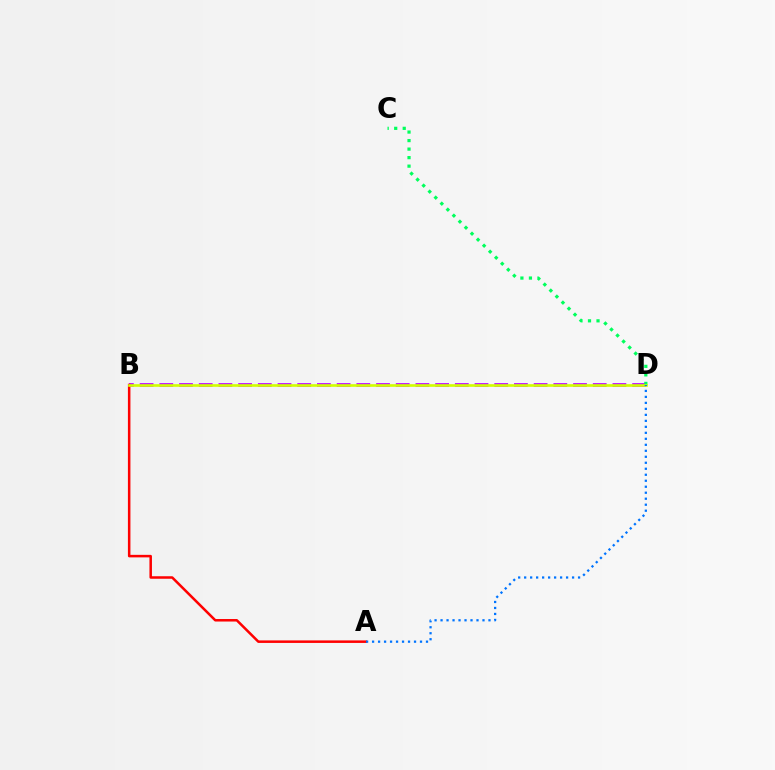{('B', 'D'): [{'color': '#b900ff', 'line_style': 'dashed', 'thickness': 2.68}, {'color': '#d1ff00', 'line_style': 'solid', 'thickness': 1.9}], ('A', 'B'): [{'color': '#ff0000', 'line_style': 'solid', 'thickness': 1.81}], ('C', 'D'): [{'color': '#00ff5c', 'line_style': 'dotted', 'thickness': 2.32}], ('A', 'D'): [{'color': '#0074ff', 'line_style': 'dotted', 'thickness': 1.63}]}